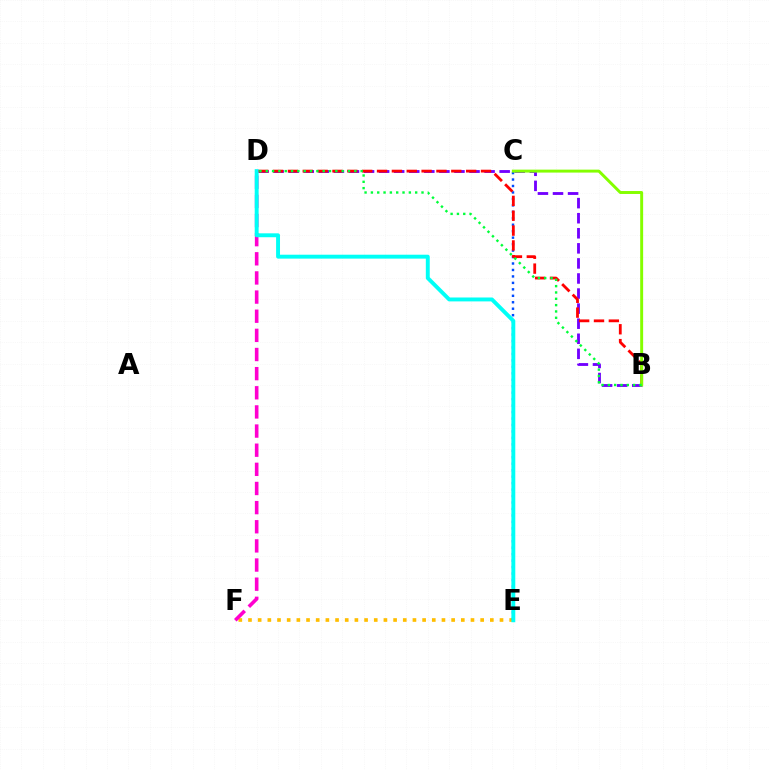{('B', 'D'): [{'color': '#7200ff', 'line_style': 'dashed', 'thickness': 2.05}, {'color': '#ff0000', 'line_style': 'dashed', 'thickness': 2.02}, {'color': '#00ff39', 'line_style': 'dotted', 'thickness': 1.72}], ('E', 'F'): [{'color': '#ffbd00', 'line_style': 'dotted', 'thickness': 2.63}], ('C', 'E'): [{'color': '#004bff', 'line_style': 'dotted', 'thickness': 1.76}], ('B', 'C'): [{'color': '#84ff00', 'line_style': 'solid', 'thickness': 2.12}], ('D', 'F'): [{'color': '#ff00cf', 'line_style': 'dashed', 'thickness': 2.6}], ('D', 'E'): [{'color': '#00fff6', 'line_style': 'solid', 'thickness': 2.81}]}